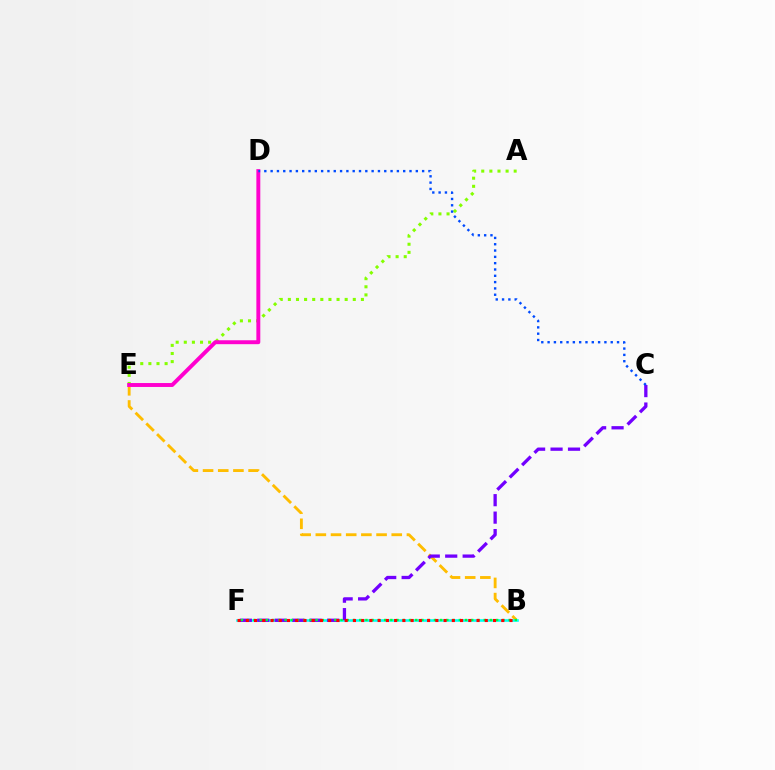{('B', 'E'): [{'color': '#ffbd00', 'line_style': 'dashed', 'thickness': 2.06}], ('A', 'E'): [{'color': '#84ff00', 'line_style': 'dotted', 'thickness': 2.2}], ('B', 'F'): [{'color': '#00fff6', 'line_style': 'solid', 'thickness': 1.88}, {'color': '#00ff39', 'line_style': 'dotted', 'thickness': 1.69}, {'color': '#ff0000', 'line_style': 'dotted', 'thickness': 2.24}], ('D', 'E'): [{'color': '#ff00cf', 'line_style': 'solid', 'thickness': 2.83}], ('C', 'F'): [{'color': '#7200ff', 'line_style': 'dashed', 'thickness': 2.37}], ('C', 'D'): [{'color': '#004bff', 'line_style': 'dotted', 'thickness': 1.72}]}